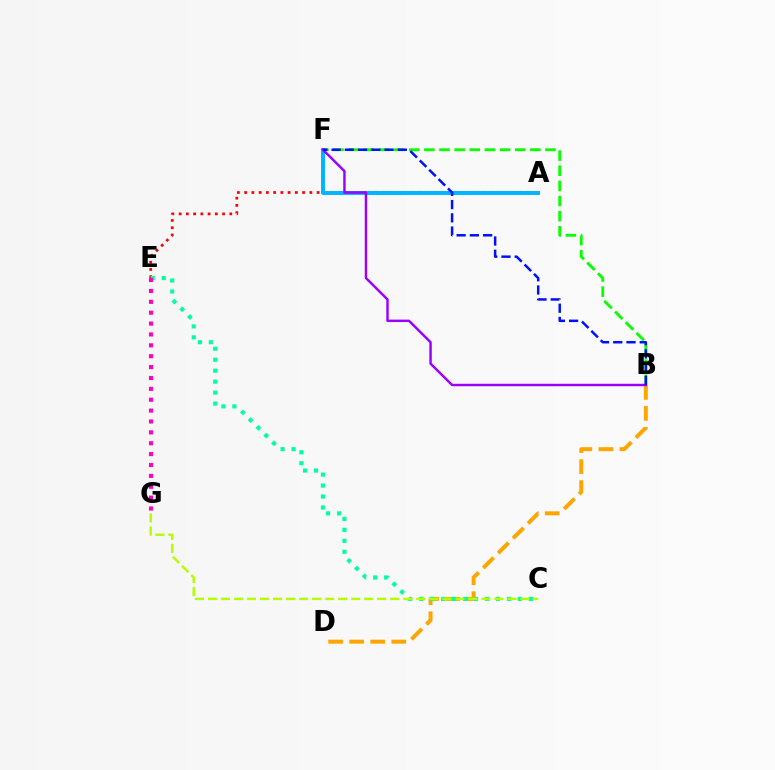{('A', 'E'): [{'color': '#ff0000', 'line_style': 'dotted', 'thickness': 1.97}], ('B', 'D'): [{'color': '#ffa500', 'line_style': 'dashed', 'thickness': 2.86}], ('C', 'E'): [{'color': '#00ff9d', 'line_style': 'dotted', 'thickness': 2.98}], ('B', 'F'): [{'color': '#08ff00', 'line_style': 'dashed', 'thickness': 2.06}, {'color': '#9b00ff', 'line_style': 'solid', 'thickness': 1.76}, {'color': '#0010ff', 'line_style': 'dashed', 'thickness': 1.8}], ('A', 'F'): [{'color': '#00b5ff', 'line_style': 'solid', 'thickness': 2.84}], ('C', 'G'): [{'color': '#b3ff00', 'line_style': 'dashed', 'thickness': 1.77}], ('E', 'G'): [{'color': '#ff00bd', 'line_style': 'dotted', 'thickness': 2.96}]}